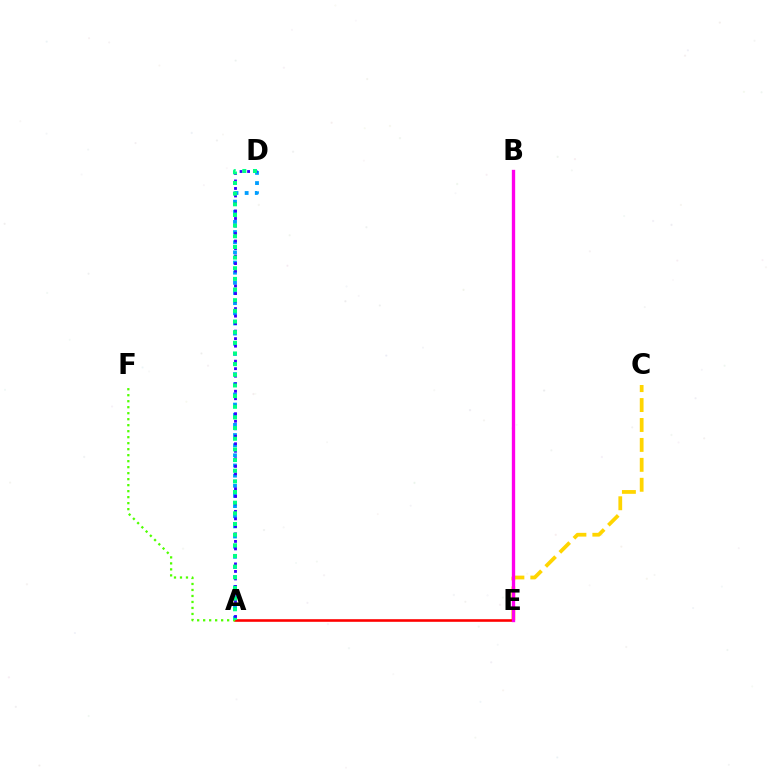{('C', 'E'): [{'color': '#ffd500', 'line_style': 'dashed', 'thickness': 2.71}], ('A', 'D'): [{'color': '#009eff', 'line_style': 'dotted', 'thickness': 2.76}, {'color': '#3700ff', 'line_style': 'dotted', 'thickness': 2.04}, {'color': '#00ff86', 'line_style': 'dotted', 'thickness': 2.9}], ('A', 'E'): [{'color': '#ff0000', 'line_style': 'solid', 'thickness': 1.88}], ('A', 'F'): [{'color': '#4fff00', 'line_style': 'dotted', 'thickness': 1.63}], ('B', 'E'): [{'color': '#ff00ed', 'line_style': 'solid', 'thickness': 2.4}]}